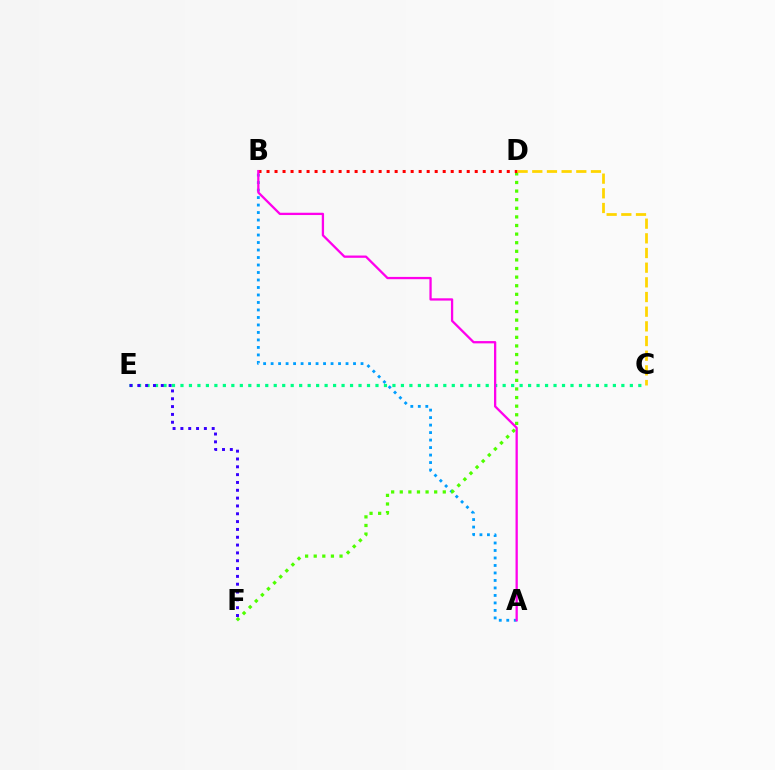{('C', 'E'): [{'color': '#00ff86', 'line_style': 'dotted', 'thickness': 2.3}], ('A', 'B'): [{'color': '#009eff', 'line_style': 'dotted', 'thickness': 2.04}, {'color': '#ff00ed', 'line_style': 'solid', 'thickness': 1.65}], ('E', 'F'): [{'color': '#3700ff', 'line_style': 'dotted', 'thickness': 2.13}], ('D', 'F'): [{'color': '#4fff00', 'line_style': 'dotted', 'thickness': 2.34}], ('B', 'D'): [{'color': '#ff0000', 'line_style': 'dotted', 'thickness': 2.18}], ('C', 'D'): [{'color': '#ffd500', 'line_style': 'dashed', 'thickness': 1.99}]}